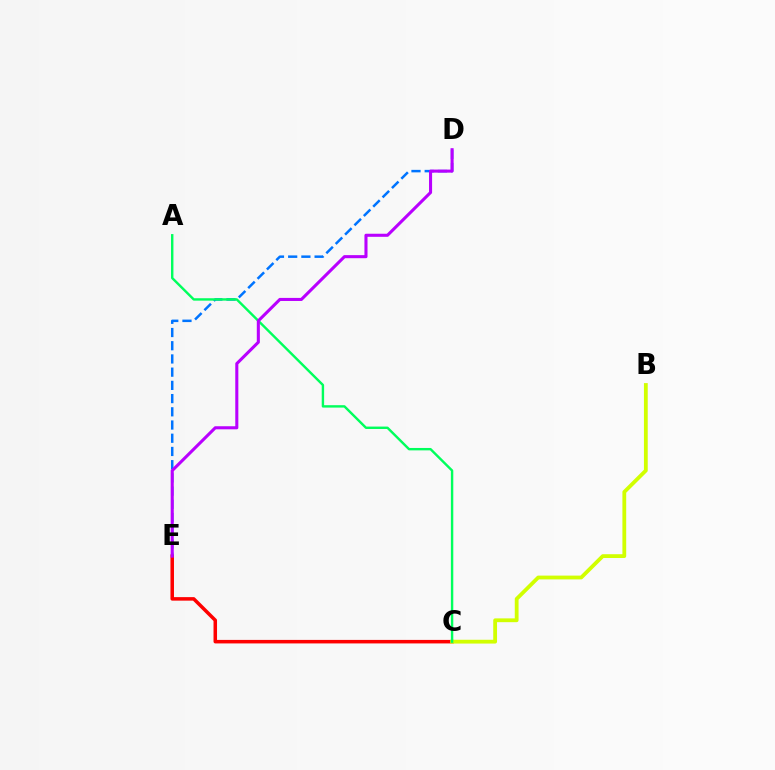{('C', 'E'): [{'color': '#ff0000', 'line_style': 'solid', 'thickness': 2.53}], ('B', 'C'): [{'color': '#d1ff00', 'line_style': 'solid', 'thickness': 2.73}], ('D', 'E'): [{'color': '#0074ff', 'line_style': 'dashed', 'thickness': 1.8}, {'color': '#b900ff', 'line_style': 'solid', 'thickness': 2.21}], ('A', 'C'): [{'color': '#00ff5c', 'line_style': 'solid', 'thickness': 1.73}]}